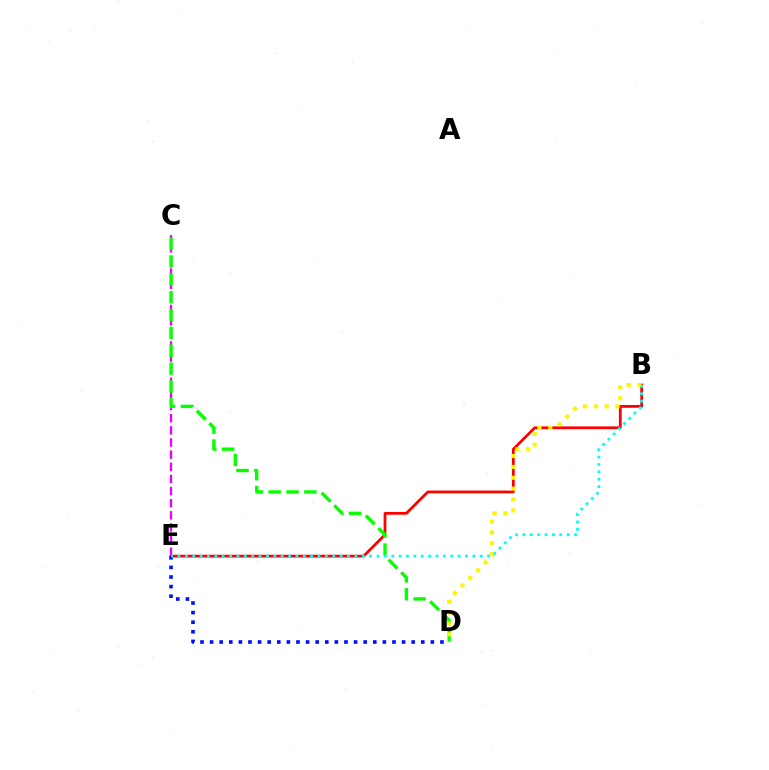{('C', 'E'): [{'color': '#ee00ff', 'line_style': 'dashed', 'thickness': 1.65}], ('B', 'E'): [{'color': '#ff0000', 'line_style': 'solid', 'thickness': 1.99}, {'color': '#00fff6', 'line_style': 'dotted', 'thickness': 2.0}], ('C', 'D'): [{'color': '#08ff00', 'line_style': 'dashed', 'thickness': 2.43}], ('B', 'D'): [{'color': '#fcf500', 'line_style': 'dotted', 'thickness': 2.95}], ('D', 'E'): [{'color': '#0010ff', 'line_style': 'dotted', 'thickness': 2.61}]}